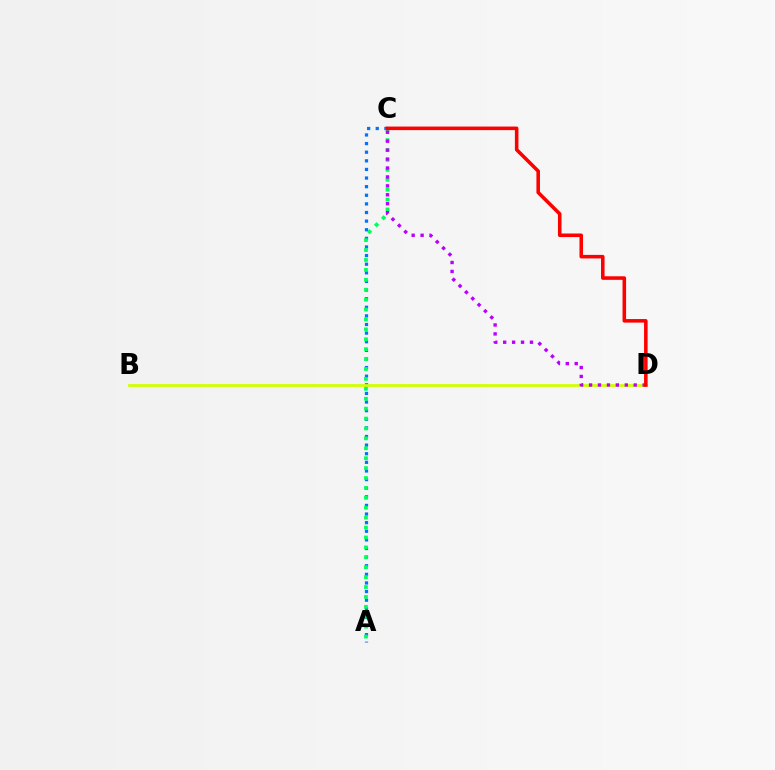{('A', 'C'): [{'color': '#0074ff', 'line_style': 'dotted', 'thickness': 2.34}, {'color': '#00ff5c', 'line_style': 'dotted', 'thickness': 2.69}], ('B', 'D'): [{'color': '#d1ff00', 'line_style': 'solid', 'thickness': 2.0}], ('C', 'D'): [{'color': '#b900ff', 'line_style': 'dotted', 'thickness': 2.43}, {'color': '#ff0000', 'line_style': 'solid', 'thickness': 2.56}]}